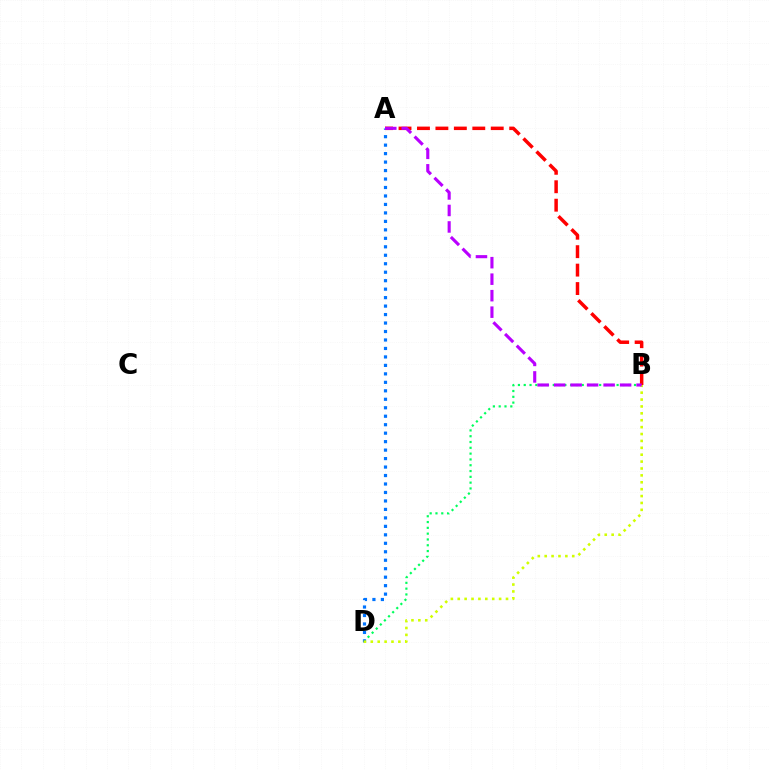{('B', 'D'): [{'color': '#00ff5c', 'line_style': 'dotted', 'thickness': 1.58}, {'color': '#d1ff00', 'line_style': 'dotted', 'thickness': 1.87}], ('A', 'D'): [{'color': '#0074ff', 'line_style': 'dotted', 'thickness': 2.3}], ('A', 'B'): [{'color': '#ff0000', 'line_style': 'dashed', 'thickness': 2.51}, {'color': '#b900ff', 'line_style': 'dashed', 'thickness': 2.24}]}